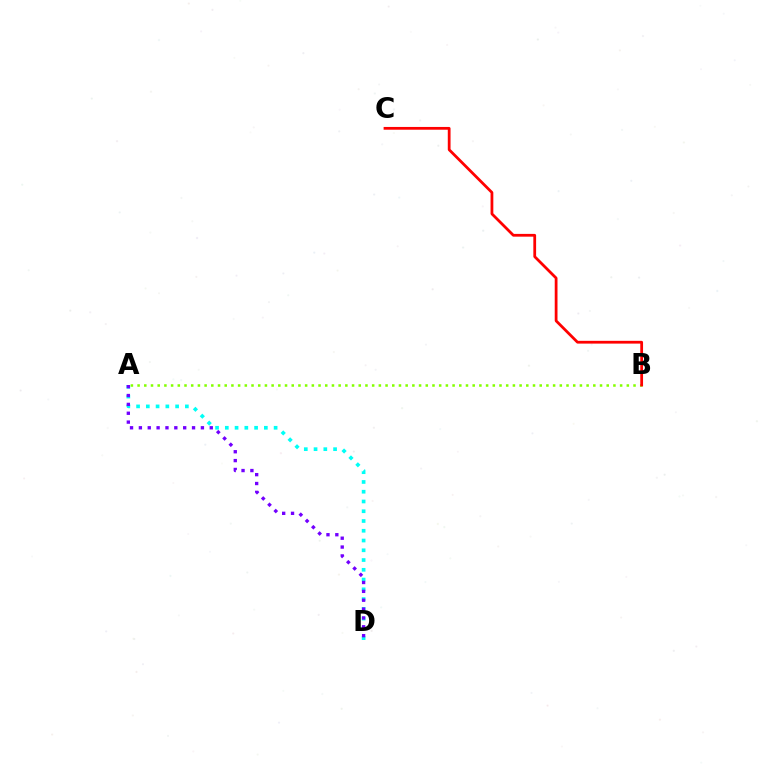{('A', 'D'): [{'color': '#00fff6', 'line_style': 'dotted', 'thickness': 2.65}, {'color': '#7200ff', 'line_style': 'dotted', 'thickness': 2.41}], ('A', 'B'): [{'color': '#84ff00', 'line_style': 'dotted', 'thickness': 1.82}], ('B', 'C'): [{'color': '#ff0000', 'line_style': 'solid', 'thickness': 1.99}]}